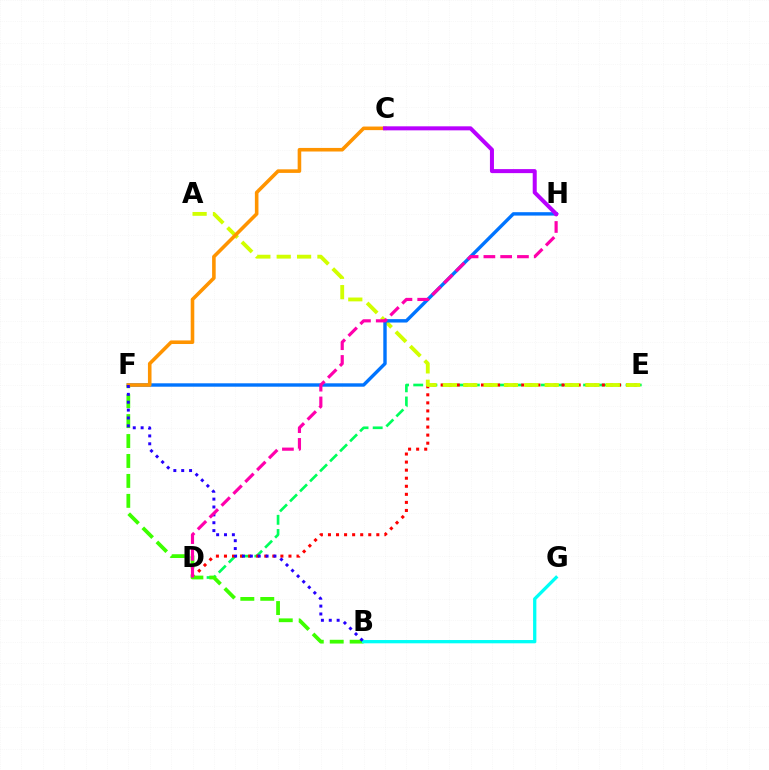{('D', 'E'): [{'color': '#00ff5c', 'line_style': 'dashed', 'thickness': 1.92}, {'color': '#ff0000', 'line_style': 'dotted', 'thickness': 2.19}], ('A', 'E'): [{'color': '#d1ff00', 'line_style': 'dashed', 'thickness': 2.77}], ('B', 'F'): [{'color': '#3dff00', 'line_style': 'dashed', 'thickness': 2.71}, {'color': '#2500ff', 'line_style': 'dotted', 'thickness': 2.14}], ('F', 'H'): [{'color': '#0074ff', 'line_style': 'solid', 'thickness': 2.45}], ('B', 'G'): [{'color': '#00fff6', 'line_style': 'solid', 'thickness': 2.37}], ('C', 'F'): [{'color': '#ff9400', 'line_style': 'solid', 'thickness': 2.58}], ('D', 'H'): [{'color': '#ff00ac', 'line_style': 'dashed', 'thickness': 2.28}], ('C', 'H'): [{'color': '#b900ff', 'line_style': 'solid', 'thickness': 2.89}]}